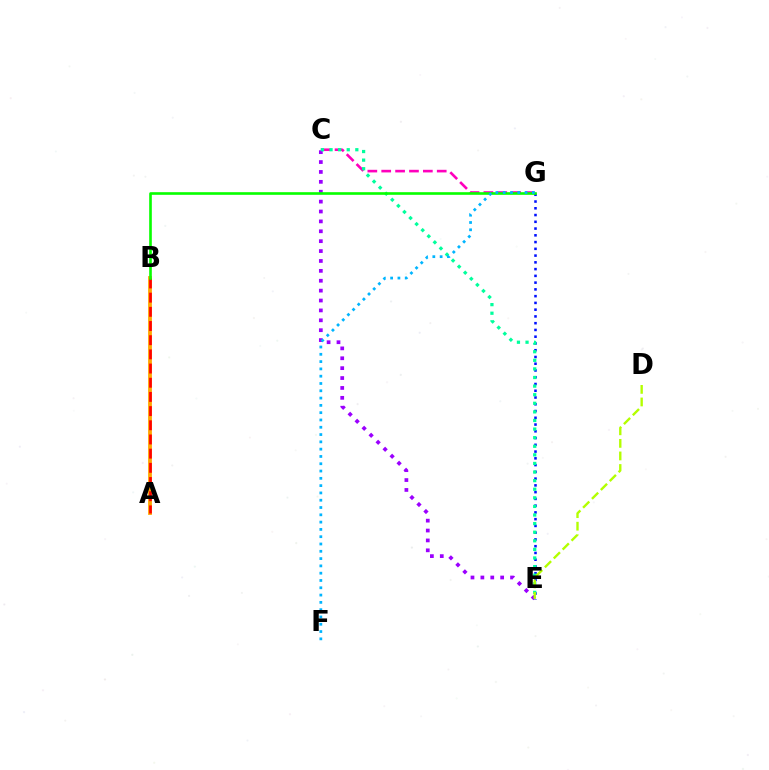{('C', 'E'): [{'color': '#9b00ff', 'line_style': 'dotted', 'thickness': 2.69}, {'color': '#00ff9d', 'line_style': 'dotted', 'thickness': 2.33}], ('E', 'G'): [{'color': '#0010ff', 'line_style': 'dotted', 'thickness': 1.84}], ('C', 'G'): [{'color': '#ff00bd', 'line_style': 'dashed', 'thickness': 1.89}], ('D', 'E'): [{'color': '#b3ff00', 'line_style': 'dashed', 'thickness': 1.71}], ('A', 'B'): [{'color': '#ffa500', 'line_style': 'solid', 'thickness': 2.74}, {'color': '#ff0000', 'line_style': 'dashed', 'thickness': 1.93}], ('B', 'G'): [{'color': '#08ff00', 'line_style': 'solid', 'thickness': 1.9}], ('F', 'G'): [{'color': '#00b5ff', 'line_style': 'dotted', 'thickness': 1.98}]}